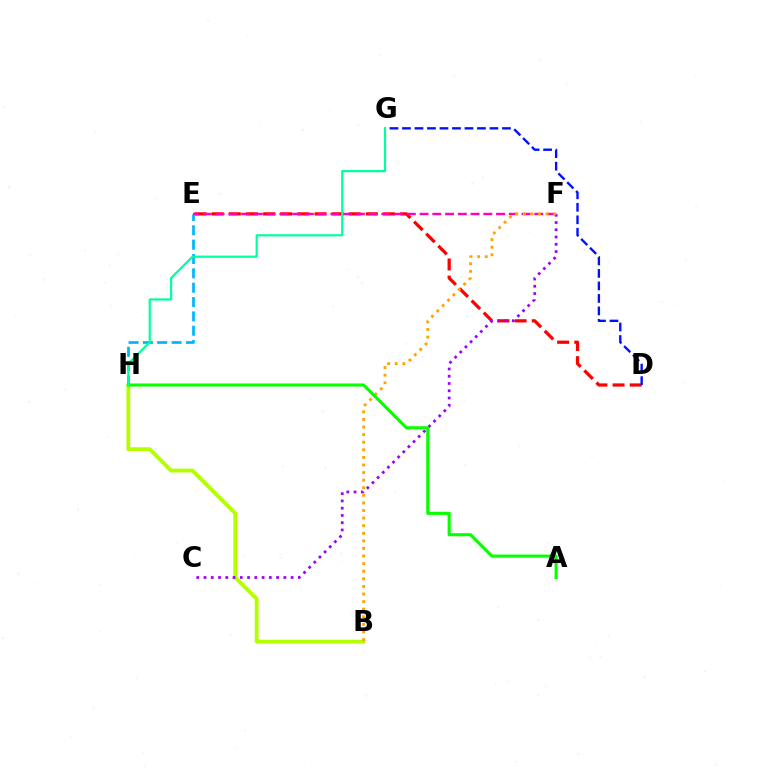{('B', 'H'): [{'color': '#b3ff00', 'line_style': 'solid', 'thickness': 2.77}], ('D', 'E'): [{'color': '#ff0000', 'line_style': 'dashed', 'thickness': 2.33}], ('E', 'H'): [{'color': '#00b5ff', 'line_style': 'dashed', 'thickness': 1.95}], ('D', 'G'): [{'color': '#0010ff', 'line_style': 'dashed', 'thickness': 1.7}], ('C', 'F'): [{'color': '#9b00ff', 'line_style': 'dotted', 'thickness': 1.97}], ('E', 'F'): [{'color': '#ff00bd', 'line_style': 'dashed', 'thickness': 1.73}], ('B', 'F'): [{'color': '#ffa500', 'line_style': 'dotted', 'thickness': 2.06}], ('A', 'H'): [{'color': '#08ff00', 'line_style': 'solid', 'thickness': 2.24}], ('G', 'H'): [{'color': '#00ff9d', 'line_style': 'solid', 'thickness': 1.57}]}